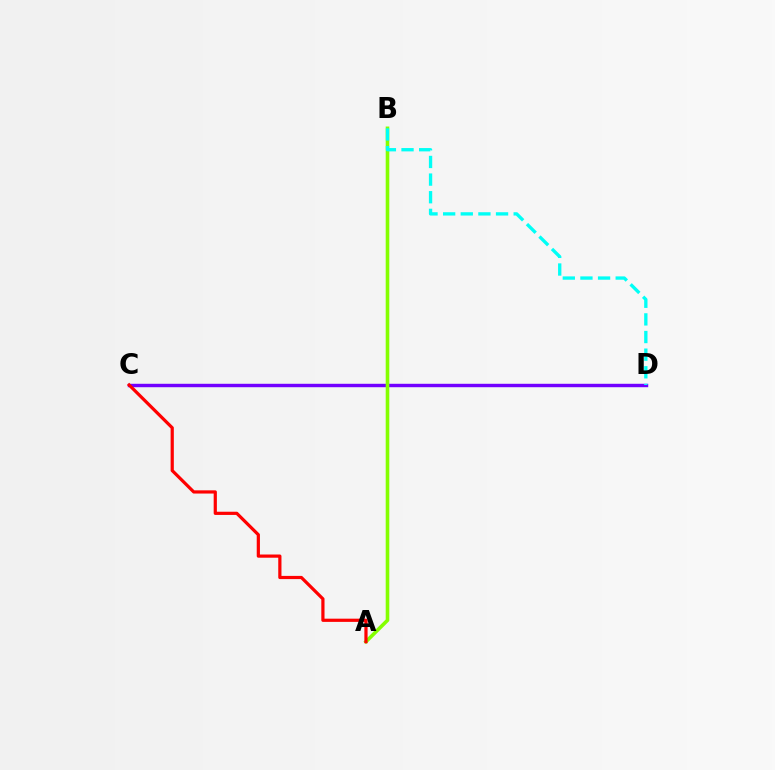{('C', 'D'): [{'color': '#7200ff', 'line_style': 'solid', 'thickness': 2.47}], ('A', 'B'): [{'color': '#84ff00', 'line_style': 'solid', 'thickness': 2.59}], ('B', 'D'): [{'color': '#00fff6', 'line_style': 'dashed', 'thickness': 2.4}], ('A', 'C'): [{'color': '#ff0000', 'line_style': 'solid', 'thickness': 2.31}]}